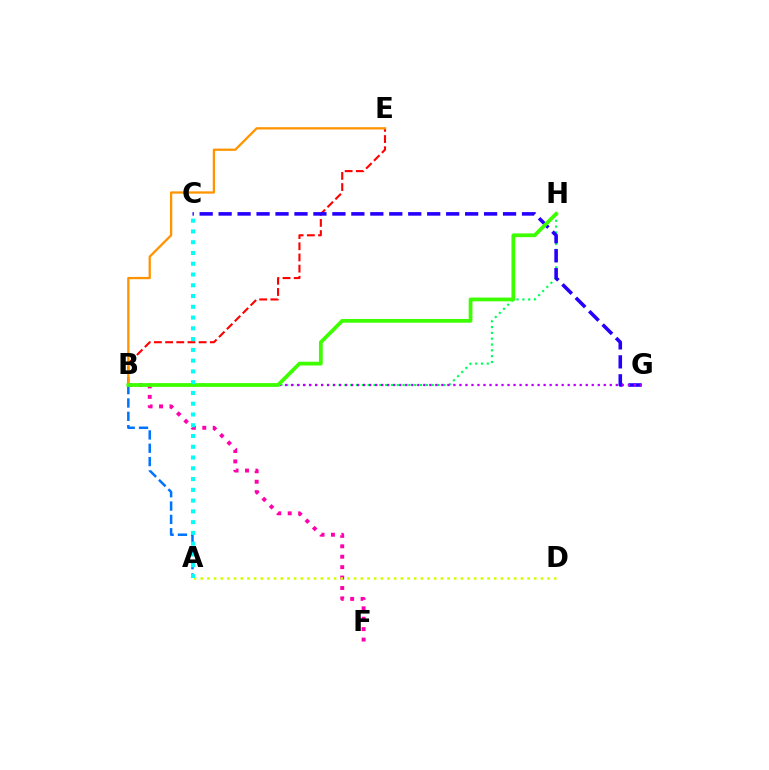{('B', 'H'): [{'color': '#00ff5c', 'line_style': 'dotted', 'thickness': 1.58}, {'color': '#3dff00', 'line_style': 'solid', 'thickness': 2.71}], ('B', 'E'): [{'color': '#ff0000', 'line_style': 'dashed', 'thickness': 1.52}, {'color': '#ff9400', 'line_style': 'solid', 'thickness': 1.64}], ('C', 'G'): [{'color': '#2500ff', 'line_style': 'dashed', 'thickness': 2.58}], ('B', 'F'): [{'color': '#ff00ac', 'line_style': 'dotted', 'thickness': 2.83}], ('B', 'G'): [{'color': '#b900ff', 'line_style': 'dotted', 'thickness': 1.63}], ('A', 'B'): [{'color': '#0074ff', 'line_style': 'dashed', 'thickness': 1.81}], ('A', 'D'): [{'color': '#d1ff00', 'line_style': 'dotted', 'thickness': 1.81}], ('A', 'C'): [{'color': '#00fff6', 'line_style': 'dotted', 'thickness': 2.93}]}